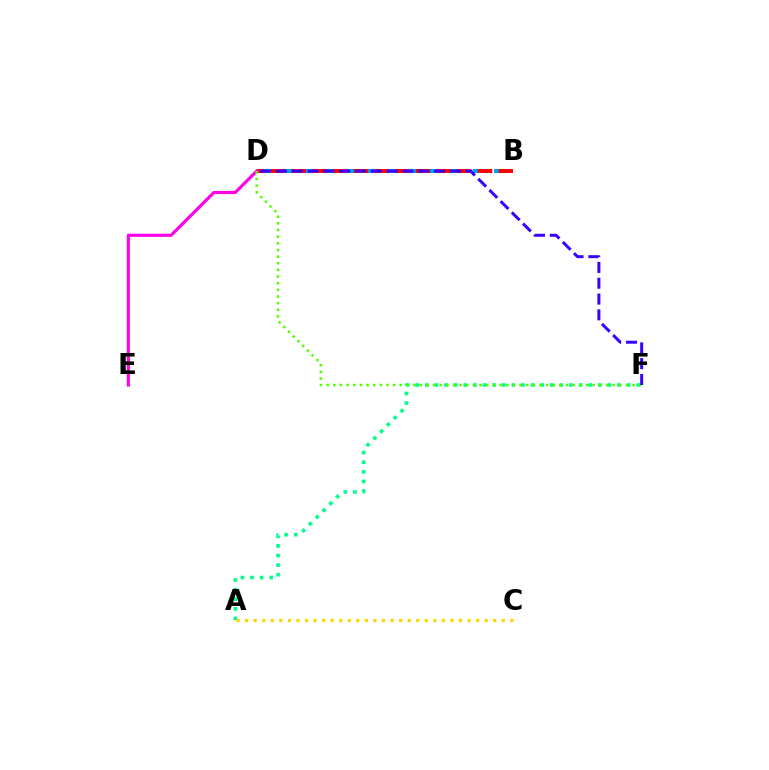{('B', 'D'): [{'color': '#009eff', 'line_style': 'dashed', 'thickness': 2.93}, {'color': '#ff0000', 'line_style': 'dashed', 'thickness': 2.81}], ('A', 'F'): [{'color': '#00ff86', 'line_style': 'dotted', 'thickness': 2.61}], ('D', 'E'): [{'color': '#ff00ed', 'line_style': 'solid', 'thickness': 2.26}], ('D', 'F'): [{'color': '#4fff00', 'line_style': 'dotted', 'thickness': 1.81}, {'color': '#3700ff', 'line_style': 'dashed', 'thickness': 2.15}], ('A', 'C'): [{'color': '#ffd500', 'line_style': 'dotted', 'thickness': 2.33}]}